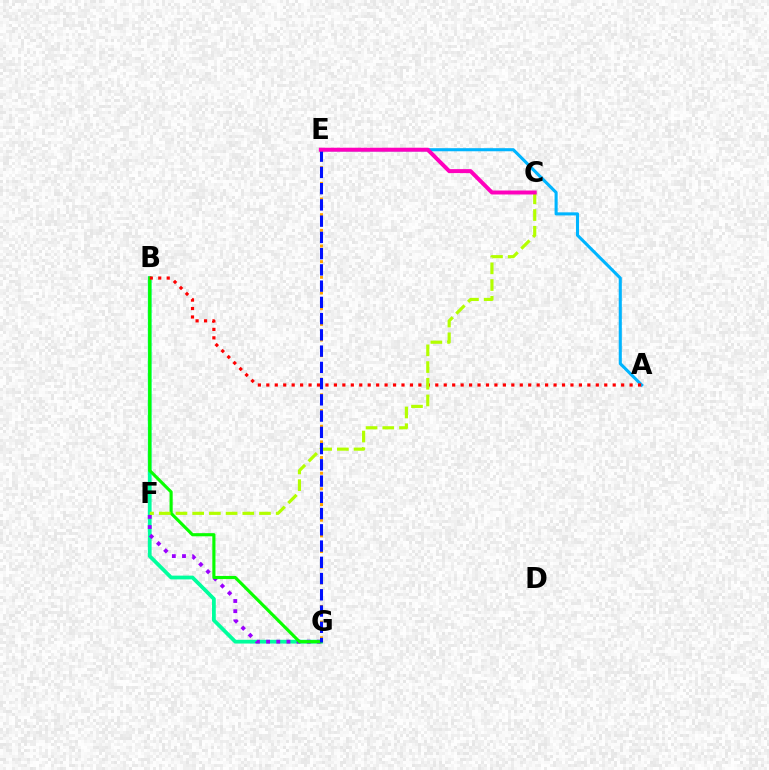{('B', 'G'): [{'color': '#00ff9d', 'line_style': 'solid', 'thickness': 2.71}, {'color': '#08ff00', 'line_style': 'solid', 'thickness': 2.26}], ('F', 'G'): [{'color': '#9b00ff', 'line_style': 'dotted', 'thickness': 2.76}], ('E', 'G'): [{'color': '#ffa500', 'line_style': 'dotted', 'thickness': 2.13}, {'color': '#0010ff', 'line_style': 'dashed', 'thickness': 2.21}], ('A', 'E'): [{'color': '#00b5ff', 'line_style': 'solid', 'thickness': 2.22}], ('A', 'B'): [{'color': '#ff0000', 'line_style': 'dotted', 'thickness': 2.3}], ('C', 'F'): [{'color': '#b3ff00', 'line_style': 'dashed', 'thickness': 2.27}], ('C', 'E'): [{'color': '#ff00bd', 'line_style': 'solid', 'thickness': 2.86}]}